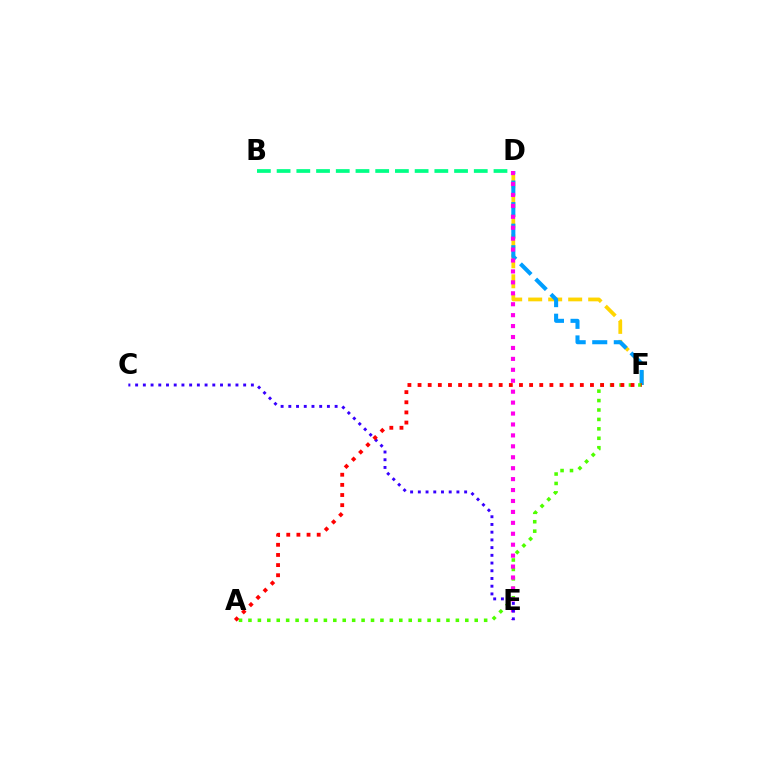{('D', 'F'): [{'color': '#ffd500', 'line_style': 'dashed', 'thickness': 2.72}, {'color': '#009eff', 'line_style': 'dashed', 'thickness': 2.93}], ('A', 'F'): [{'color': '#4fff00', 'line_style': 'dotted', 'thickness': 2.56}, {'color': '#ff0000', 'line_style': 'dotted', 'thickness': 2.76}], ('D', 'E'): [{'color': '#ff00ed', 'line_style': 'dotted', 'thickness': 2.97}], ('C', 'E'): [{'color': '#3700ff', 'line_style': 'dotted', 'thickness': 2.1}], ('B', 'D'): [{'color': '#00ff86', 'line_style': 'dashed', 'thickness': 2.68}]}